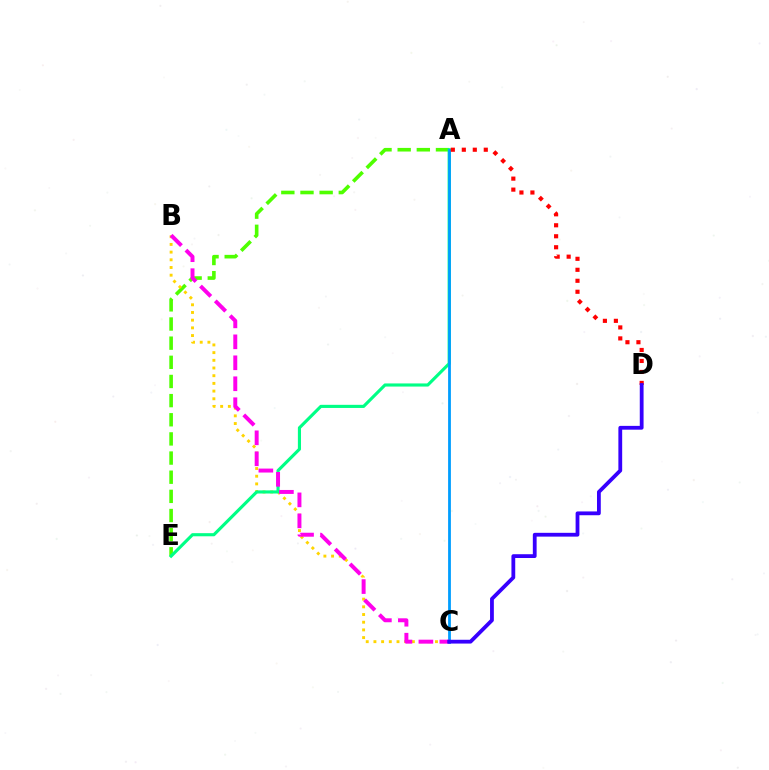{('A', 'E'): [{'color': '#4fff00', 'line_style': 'dashed', 'thickness': 2.6}, {'color': '#00ff86', 'line_style': 'solid', 'thickness': 2.25}], ('B', 'C'): [{'color': '#ffd500', 'line_style': 'dotted', 'thickness': 2.09}, {'color': '#ff00ed', 'line_style': 'dashed', 'thickness': 2.85}], ('A', 'C'): [{'color': '#009eff', 'line_style': 'solid', 'thickness': 2.01}], ('A', 'D'): [{'color': '#ff0000', 'line_style': 'dotted', 'thickness': 2.98}], ('C', 'D'): [{'color': '#3700ff', 'line_style': 'solid', 'thickness': 2.73}]}